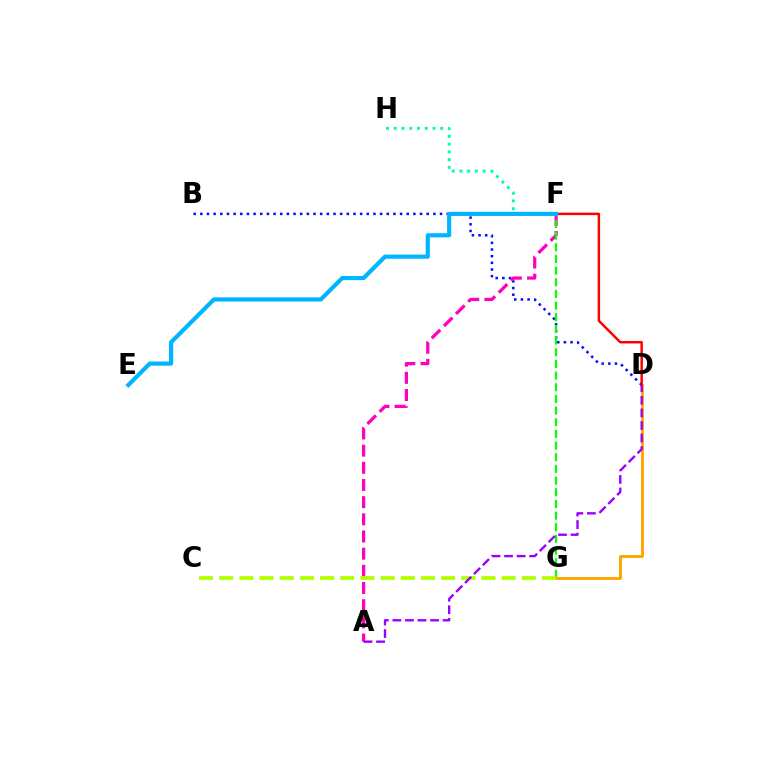{('B', 'D'): [{'color': '#0010ff', 'line_style': 'dotted', 'thickness': 1.81}], ('A', 'F'): [{'color': '#ff00bd', 'line_style': 'dashed', 'thickness': 2.33}], ('F', 'G'): [{'color': '#08ff00', 'line_style': 'dashed', 'thickness': 1.58}], ('D', 'G'): [{'color': '#ffa500', 'line_style': 'solid', 'thickness': 2.09}], ('C', 'G'): [{'color': '#b3ff00', 'line_style': 'dashed', 'thickness': 2.74}], ('D', 'F'): [{'color': '#ff0000', 'line_style': 'solid', 'thickness': 1.78}], ('F', 'H'): [{'color': '#00ff9d', 'line_style': 'dotted', 'thickness': 2.11}], ('E', 'F'): [{'color': '#00b5ff', 'line_style': 'solid', 'thickness': 2.99}], ('A', 'D'): [{'color': '#9b00ff', 'line_style': 'dashed', 'thickness': 1.71}]}